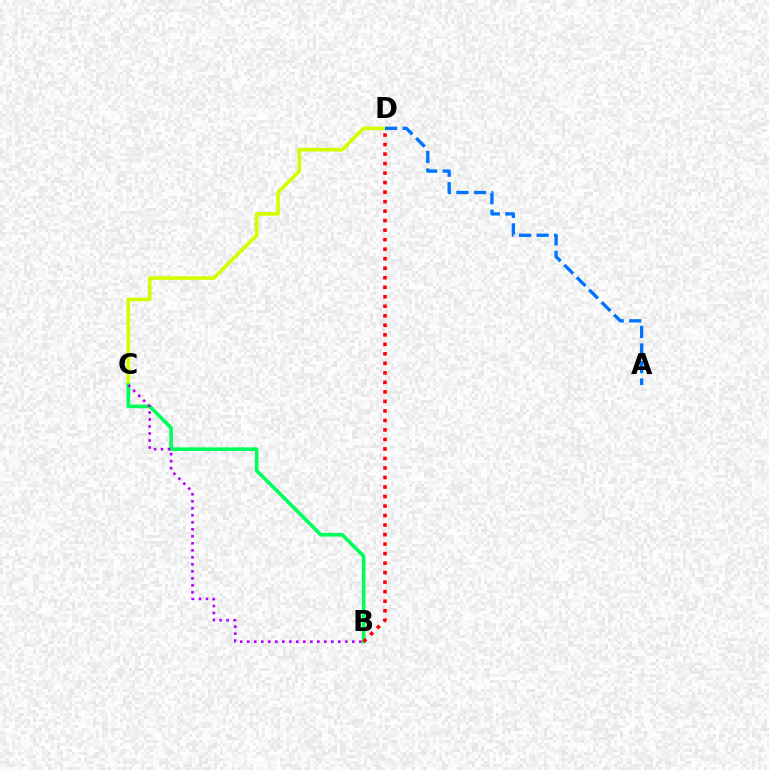{('C', 'D'): [{'color': '#d1ff00', 'line_style': 'solid', 'thickness': 2.62}], ('B', 'C'): [{'color': '#00ff5c', 'line_style': 'solid', 'thickness': 2.62}, {'color': '#b900ff', 'line_style': 'dotted', 'thickness': 1.9}], ('B', 'D'): [{'color': '#ff0000', 'line_style': 'dotted', 'thickness': 2.58}], ('A', 'D'): [{'color': '#0074ff', 'line_style': 'dashed', 'thickness': 2.39}]}